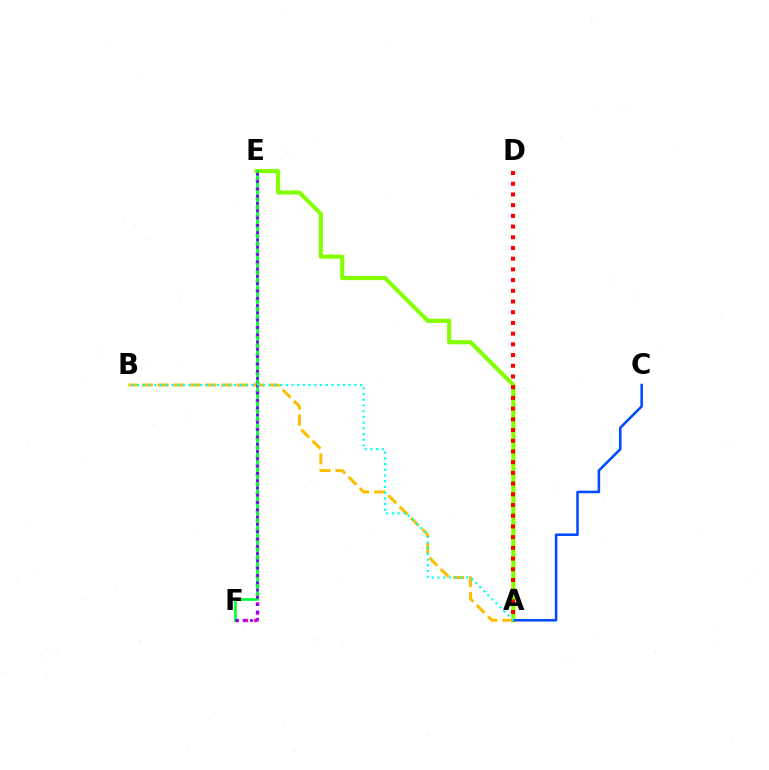{('A', 'E'): [{'color': '#84ff00', 'line_style': 'solid', 'thickness': 2.98}], ('A', 'C'): [{'color': '#004bff', 'line_style': 'solid', 'thickness': 1.84}], ('A', 'B'): [{'color': '#ffbd00', 'line_style': 'dashed', 'thickness': 2.16}, {'color': '#00fff6', 'line_style': 'dotted', 'thickness': 1.55}], ('E', 'F'): [{'color': '#ff00cf', 'line_style': 'dotted', 'thickness': 2.5}, {'color': '#00ff39', 'line_style': 'solid', 'thickness': 1.96}, {'color': '#7200ff', 'line_style': 'dotted', 'thickness': 1.98}], ('A', 'D'): [{'color': '#ff0000', 'line_style': 'dotted', 'thickness': 2.91}]}